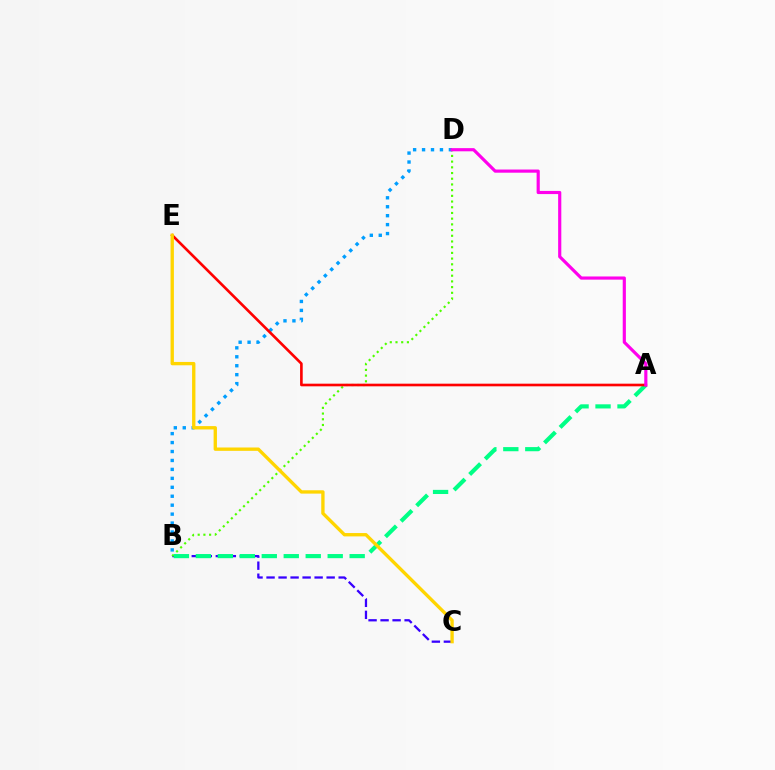{('B', 'C'): [{'color': '#3700ff', 'line_style': 'dashed', 'thickness': 1.63}], ('B', 'D'): [{'color': '#4fff00', 'line_style': 'dotted', 'thickness': 1.55}, {'color': '#009eff', 'line_style': 'dotted', 'thickness': 2.43}], ('A', 'B'): [{'color': '#00ff86', 'line_style': 'dashed', 'thickness': 2.98}], ('A', 'E'): [{'color': '#ff0000', 'line_style': 'solid', 'thickness': 1.9}], ('C', 'E'): [{'color': '#ffd500', 'line_style': 'solid', 'thickness': 2.41}], ('A', 'D'): [{'color': '#ff00ed', 'line_style': 'solid', 'thickness': 2.28}]}